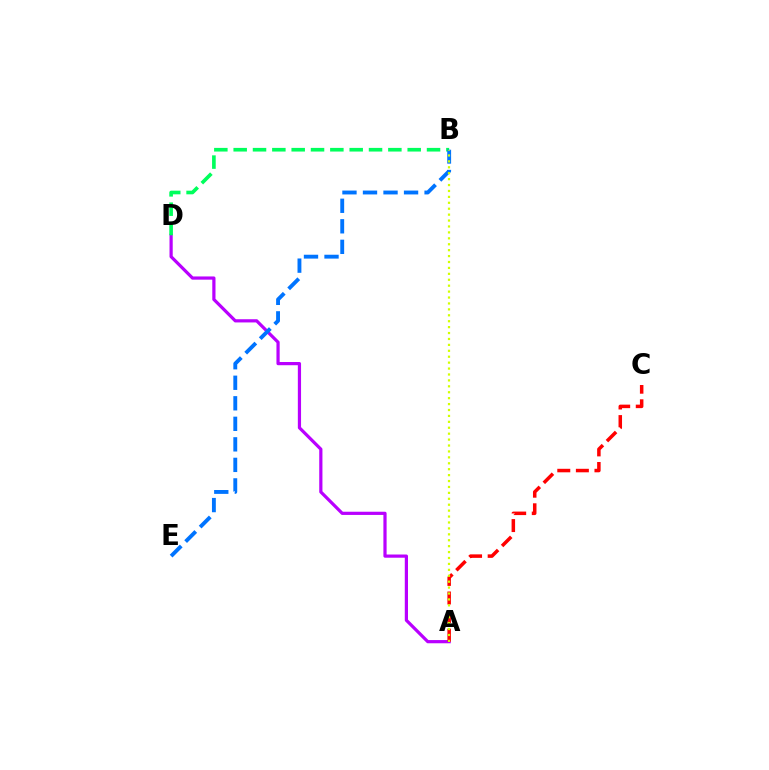{('A', 'D'): [{'color': '#b900ff', 'line_style': 'solid', 'thickness': 2.31}], ('B', 'D'): [{'color': '#00ff5c', 'line_style': 'dashed', 'thickness': 2.63}], ('B', 'E'): [{'color': '#0074ff', 'line_style': 'dashed', 'thickness': 2.79}], ('A', 'C'): [{'color': '#ff0000', 'line_style': 'dashed', 'thickness': 2.53}], ('A', 'B'): [{'color': '#d1ff00', 'line_style': 'dotted', 'thickness': 1.61}]}